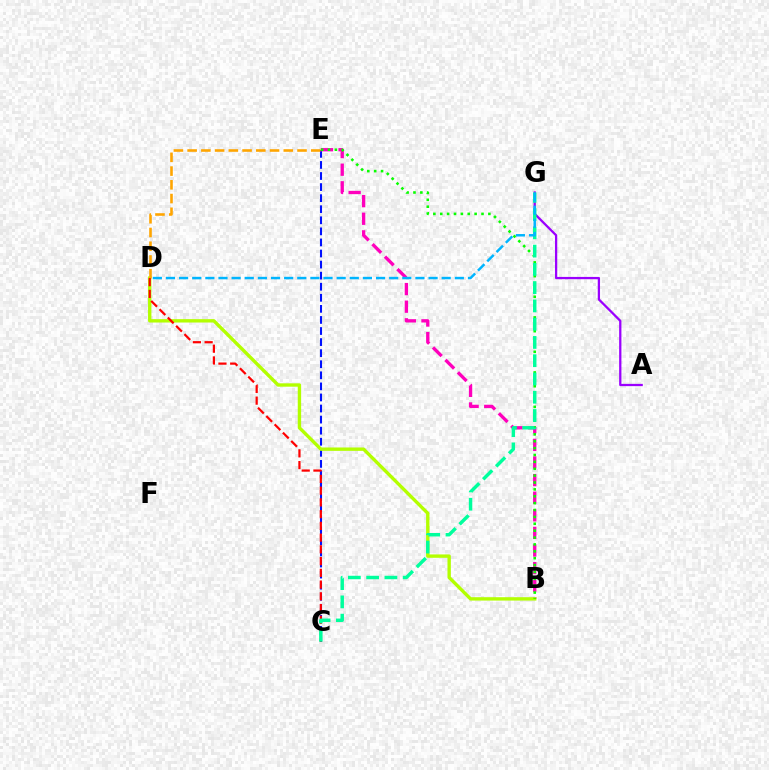{('C', 'E'): [{'color': '#0010ff', 'line_style': 'dashed', 'thickness': 1.5}], ('B', 'E'): [{'color': '#ff00bd', 'line_style': 'dashed', 'thickness': 2.39}, {'color': '#08ff00', 'line_style': 'dotted', 'thickness': 1.87}], ('B', 'D'): [{'color': '#b3ff00', 'line_style': 'solid', 'thickness': 2.43}], ('D', 'E'): [{'color': '#ffa500', 'line_style': 'dashed', 'thickness': 1.87}], ('A', 'G'): [{'color': '#9b00ff', 'line_style': 'solid', 'thickness': 1.63}], ('C', 'D'): [{'color': '#ff0000', 'line_style': 'dashed', 'thickness': 1.59}], ('C', 'G'): [{'color': '#00ff9d', 'line_style': 'dashed', 'thickness': 2.48}], ('D', 'G'): [{'color': '#00b5ff', 'line_style': 'dashed', 'thickness': 1.78}]}